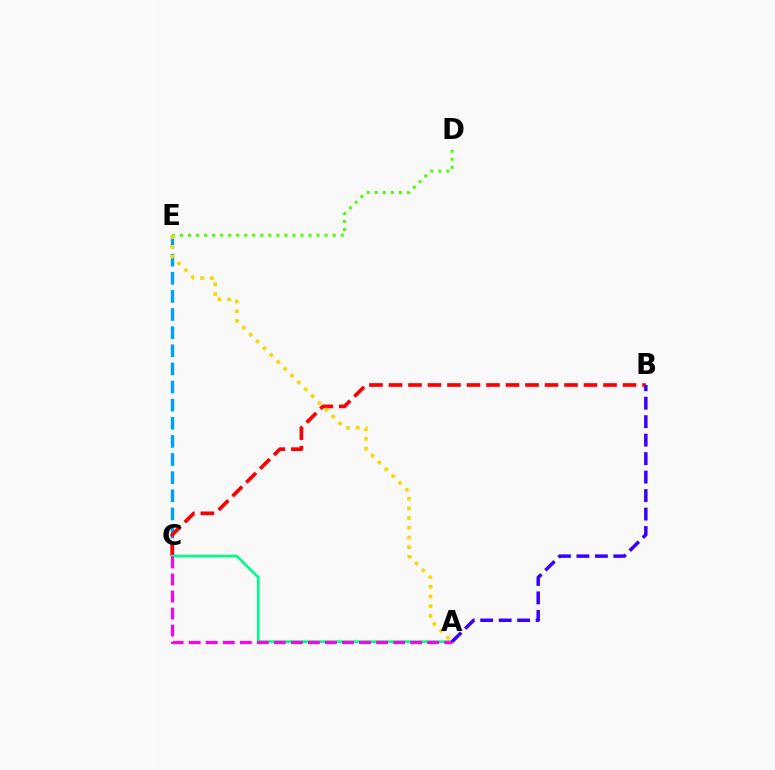{('C', 'E'): [{'color': '#009eff', 'line_style': 'dashed', 'thickness': 2.46}], ('B', 'C'): [{'color': '#ff0000', 'line_style': 'dashed', 'thickness': 2.65}], ('A', 'C'): [{'color': '#00ff86', 'line_style': 'solid', 'thickness': 1.96}, {'color': '#ff00ed', 'line_style': 'dashed', 'thickness': 2.31}], ('D', 'E'): [{'color': '#4fff00', 'line_style': 'dotted', 'thickness': 2.18}], ('A', 'E'): [{'color': '#ffd500', 'line_style': 'dotted', 'thickness': 2.64}], ('A', 'B'): [{'color': '#3700ff', 'line_style': 'dashed', 'thickness': 2.51}]}